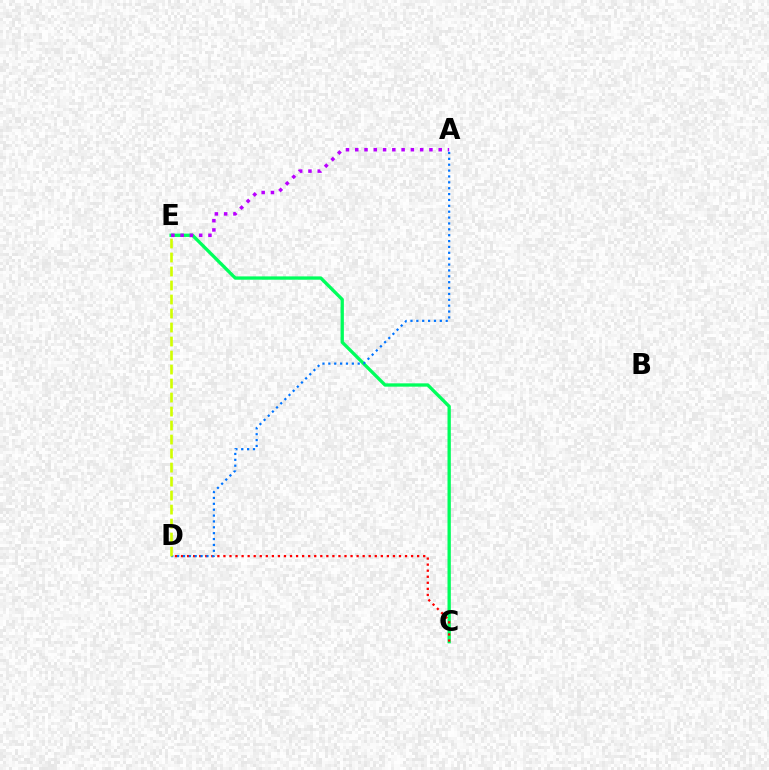{('C', 'E'): [{'color': '#00ff5c', 'line_style': 'solid', 'thickness': 2.39}], ('C', 'D'): [{'color': '#ff0000', 'line_style': 'dotted', 'thickness': 1.64}], ('A', 'E'): [{'color': '#b900ff', 'line_style': 'dotted', 'thickness': 2.52}], ('A', 'D'): [{'color': '#0074ff', 'line_style': 'dotted', 'thickness': 1.6}], ('D', 'E'): [{'color': '#d1ff00', 'line_style': 'dashed', 'thickness': 1.9}]}